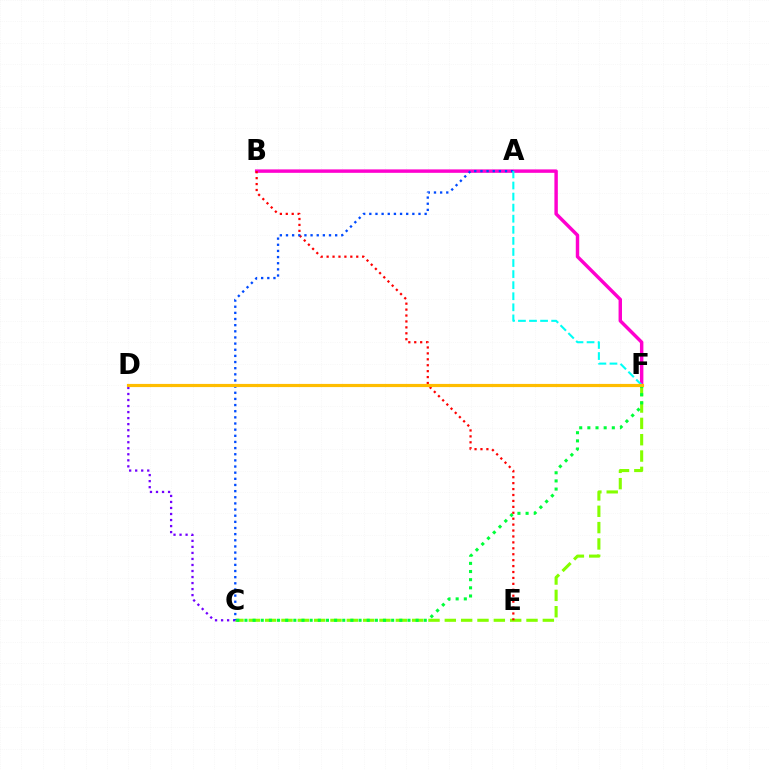{('C', 'F'): [{'color': '#84ff00', 'line_style': 'dashed', 'thickness': 2.22}, {'color': '#00ff39', 'line_style': 'dotted', 'thickness': 2.21}], ('B', 'F'): [{'color': '#ff00cf', 'line_style': 'solid', 'thickness': 2.47}], ('C', 'D'): [{'color': '#7200ff', 'line_style': 'dotted', 'thickness': 1.64}], ('B', 'E'): [{'color': '#ff0000', 'line_style': 'dotted', 'thickness': 1.61}], ('A', 'C'): [{'color': '#004bff', 'line_style': 'dotted', 'thickness': 1.67}], ('A', 'F'): [{'color': '#00fff6', 'line_style': 'dashed', 'thickness': 1.5}], ('D', 'F'): [{'color': '#ffbd00', 'line_style': 'solid', 'thickness': 2.28}]}